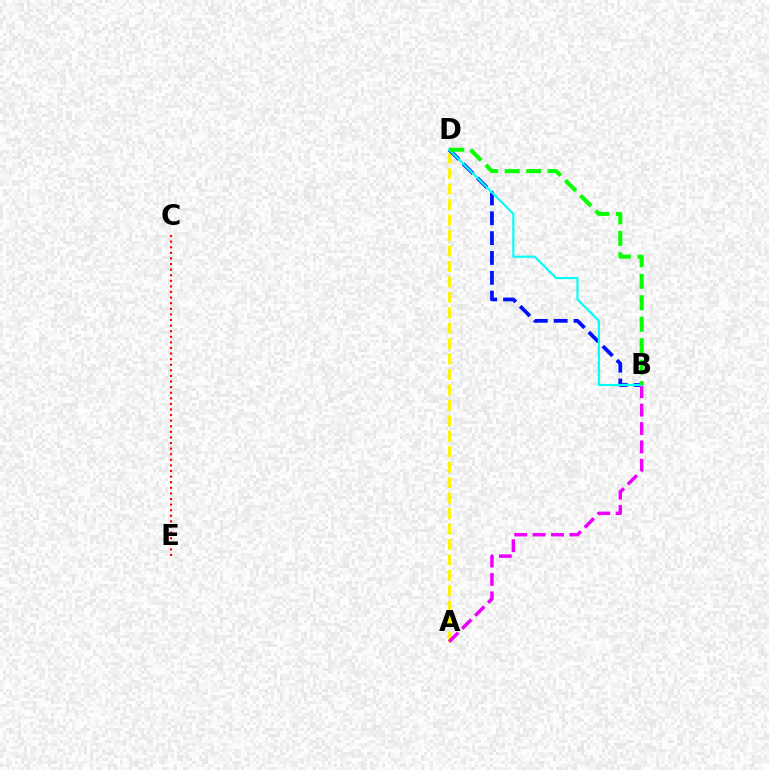{('A', 'D'): [{'color': '#fcf500', 'line_style': 'dashed', 'thickness': 2.1}], ('B', 'D'): [{'color': '#0010ff', 'line_style': 'dashed', 'thickness': 2.7}, {'color': '#00fff6', 'line_style': 'solid', 'thickness': 1.54}, {'color': '#08ff00', 'line_style': 'dashed', 'thickness': 2.92}], ('A', 'B'): [{'color': '#ee00ff', 'line_style': 'dashed', 'thickness': 2.5}], ('C', 'E'): [{'color': '#ff0000', 'line_style': 'dotted', 'thickness': 1.52}]}